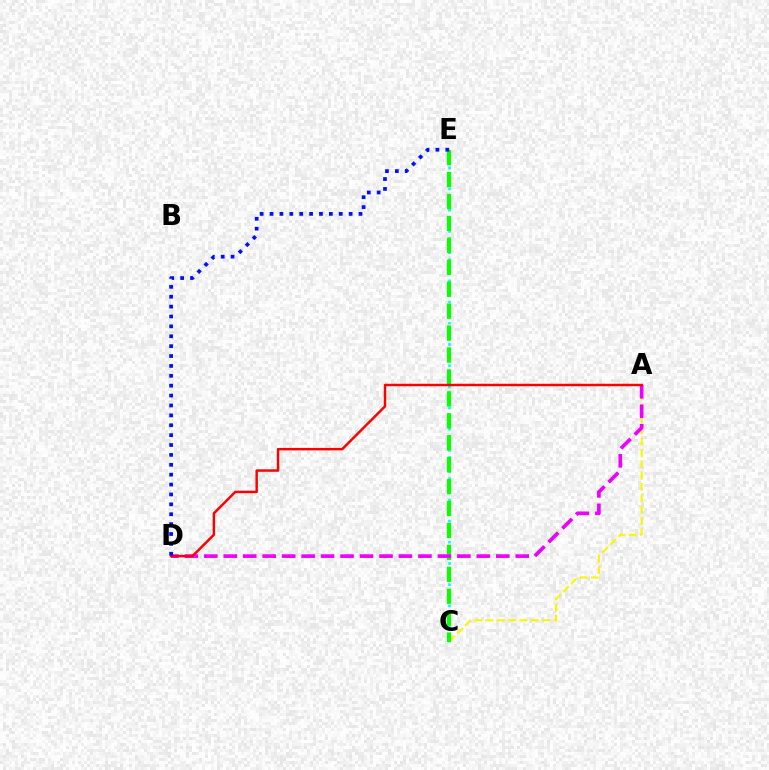{('C', 'E'): [{'color': '#00fff6', 'line_style': 'dotted', 'thickness': 1.92}, {'color': '#08ff00', 'line_style': 'dashed', 'thickness': 2.98}], ('A', 'C'): [{'color': '#fcf500', 'line_style': 'dashed', 'thickness': 1.54}], ('A', 'D'): [{'color': '#ee00ff', 'line_style': 'dashed', 'thickness': 2.64}, {'color': '#ff0000', 'line_style': 'solid', 'thickness': 1.77}], ('D', 'E'): [{'color': '#0010ff', 'line_style': 'dotted', 'thickness': 2.69}]}